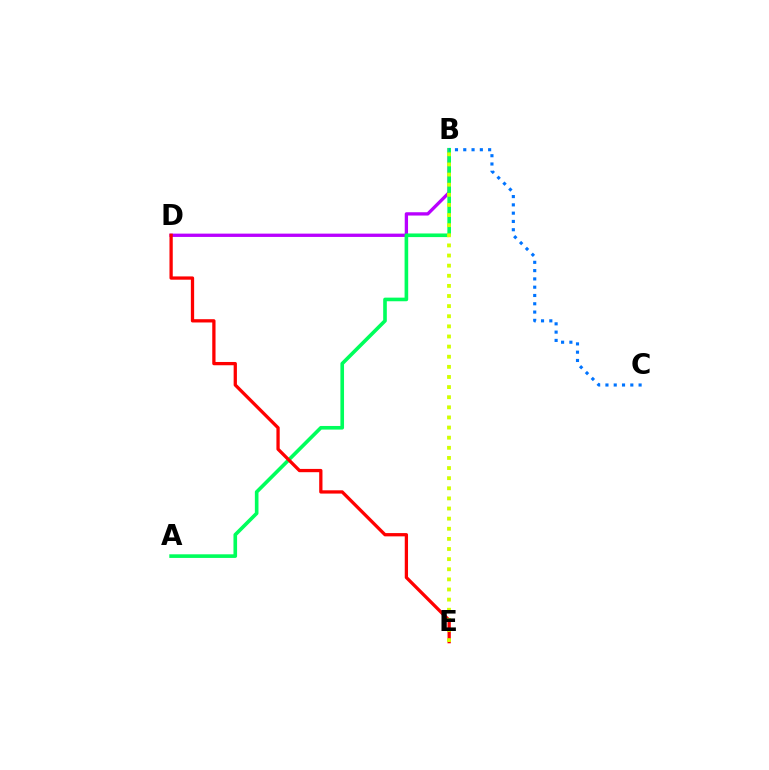{('B', 'D'): [{'color': '#b900ff', 'line_style': 'solid', 'thickness': 2.38}], ('A', 'B'): [{'color': '#00ff5c', 'line_style': 'solid', 'thickness': 2.61}], ('B', 'C'): [{'color': '#0074ff', 'line_style': 'dotted', 'thickness': 2.25}], ('D', 'E'): [{'color': '#ff0000', 'line_style': 'solid', 'thickness': 2.36}], ('B', 'E'): [{'color': '#d1ff00', 'line_style': 'dotted', 'thickness': 2.75}]}